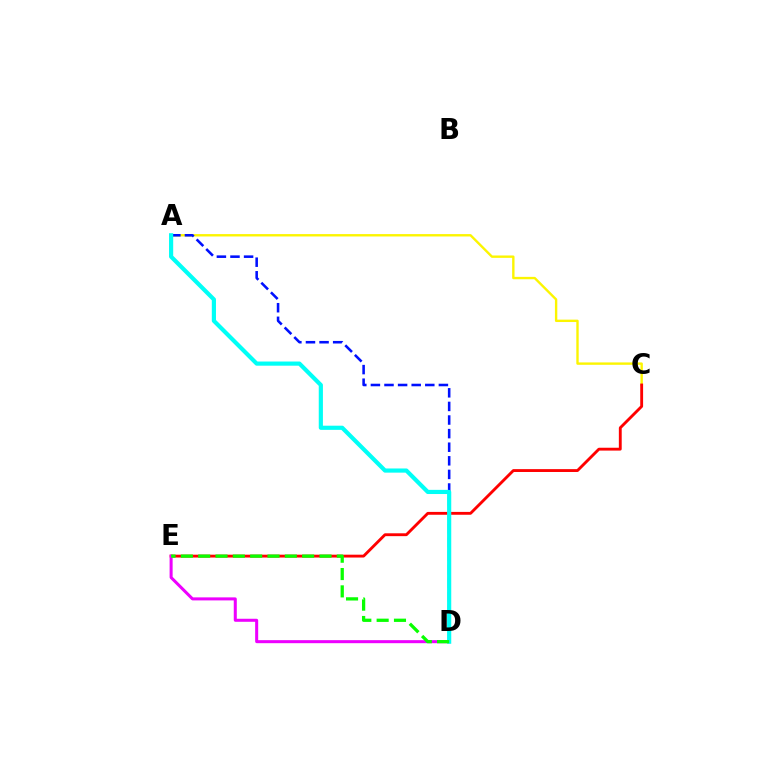{('A', 'C'): [{'color': '#fcf500', 'line_style': 'solid', 'thickness': 1.71}], ('A', 'D'): [{'color': '#0010ff', 'line_style': 'dashed', 'thickness': 1.85}, {'color': '#00fff6', 'line_style': 'solid', 'thickness': 3.0}], ('C', 'E'): [{'color': '#ff0000', 'line_style': 'solid', 'thickness': 2.06}], ('D', 'E'): [{'color': '#ee00ff', 'line_style': 'solid', 'thickness': 2.18}, {'color': '#08ff00', 'line_style': 'dashed', 'thickness': 2.35}]}